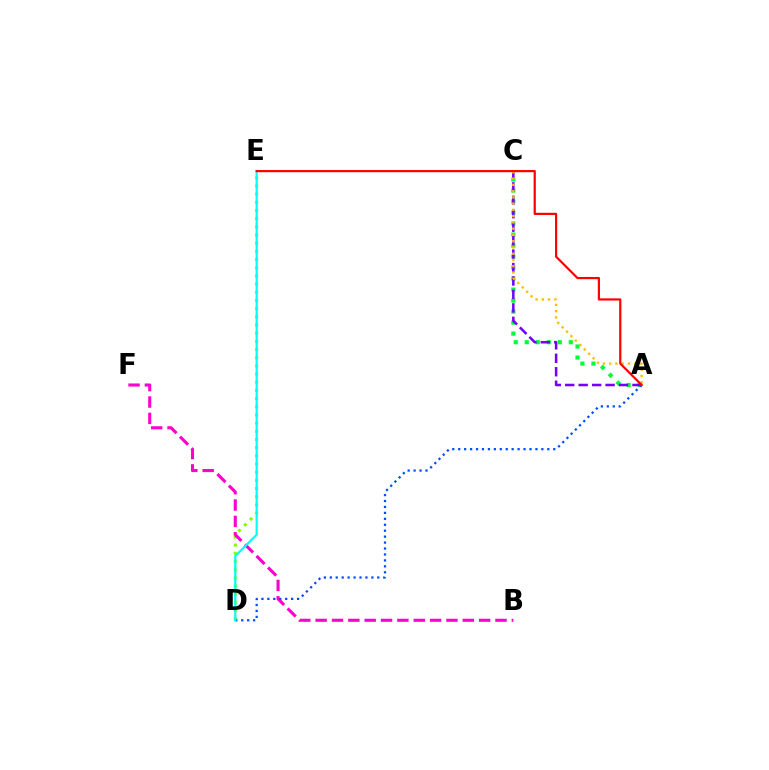{('D', 'E'): [{'color': '#84ff00', 'line_style': 'dotted', 'thickness': 2.22}, {'color': '#00fff6', 'line_style': 'solid', 'thickness': 1.58}], ('A', 'C'): [{'color': '#00ff39', 'line_style': 'dotted', 'thickness': 2.99}, {'color': '#7200ff', 'line_style': 'dashed', 'thickness': 1.83}, {'color': '#ffbd00', 'line_style': 'dotted', 'thickness': 1.7}], ('B', 'F'): [{'color': '#ff00cf', 'line_style': 'dashed', 'thickness': 2.22}], ('A', 'D'): [{'color': '#004bff', 'line_style': 'dotted', 'thickness': 1.61}], ('A', 'E'): [{'color': '#ff0000', 'line_style': 'solid', 'thickness': 1.59}]}